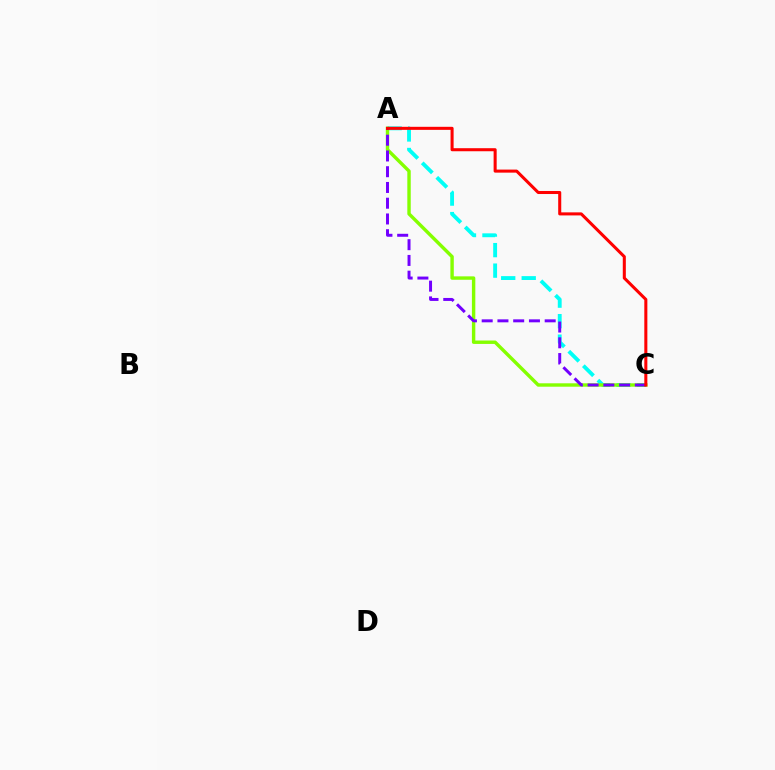{('A', 'C'): [{'color': '#00fff6', 'line_style': 'dashed', 'thickness': 2.79}, {'color': '#84ff00', 'line_style': 'solid', 'thickness': 2.46}, {'color': '#7200ff', 'line_style': 'dashed', 'thickness': 2.14}, {'color': '#ff0000', 'line_style': 'solid', 'thickness': 2.2}]}